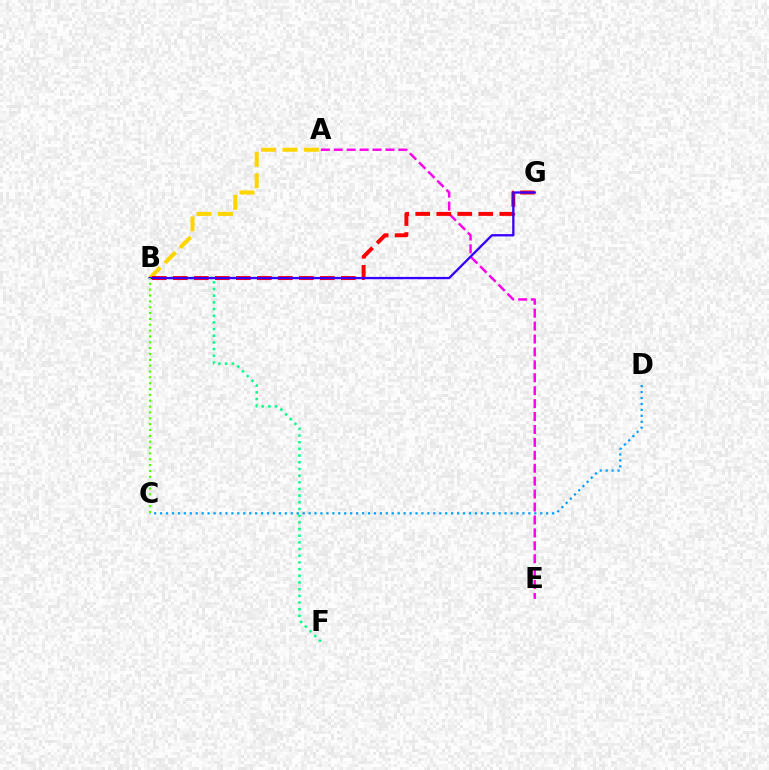{('B', 'F'): [{'color': '#00ff86', 'line_style': 'dotted', 'thickness': 1.81}], ('C', 'D'): [{'color': '#009eff', 'line_style': 'dotted', 'thickness': 1.61}], ('A', 'E'): [{'color': '#ff00ed', 'line_style': 'dashed', 'thickness': 1.76}], ('A', 'B'): [{'color': '#ffd500', 'line_style': 'dashed', 'thickness': 2.91}], ('B', 'G'): [{'color': '#ff0000', 'line_style': 'dashed', 'thickness': 2.85}, {'color': '#3700ff', 'line_style': 'solid', 'thickness': 1.67}], ('B', 'C'): [{'color': '#4fff00', 'line_style': 'dotted', 'thickness': 1.59}]}